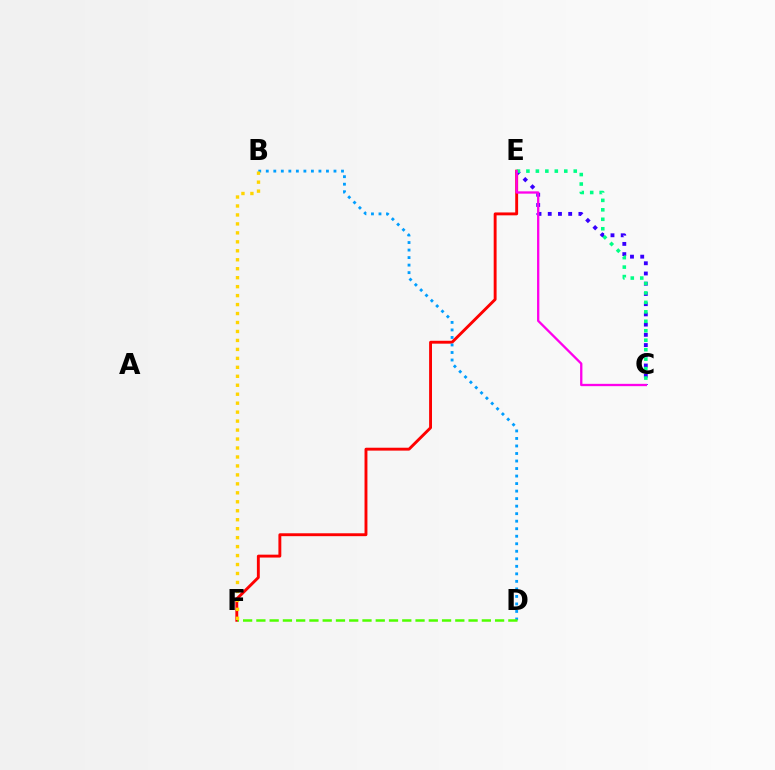{('E', 'F'): [{'color': '#ff0000', 'line_style': 'solid', 'thickness': 2.08}], ('B', 'D'): [{'color': '#009eff', 'line_style': 'dotted', 'thickness': 2.04}], ('D', 'F'): [{'color': '#4fff00', 'line_style': 'dashed', 'thickness': 1.8}], ('C', 'E'): [{'color': '#3700ff', 'line_style': 'dotted', 'thickness': 2.78}, {'color': '#00ff86', 'line_style': 'dotted', 'thickness': 2.57}, {'color': '#ff00ed', 'line_style': 'solid', 'thickness': 1.66}], ('B', 'F'): [{'color': '#ffd500', 'line_style': 'dotted', 'thickness': 2.44}]}